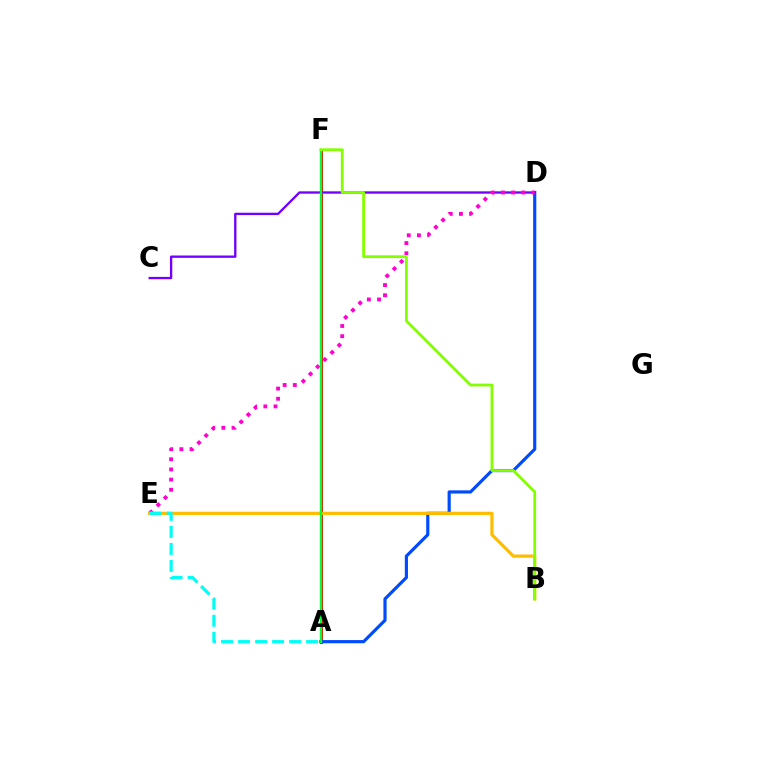{('A', 'F'): [{'color': '#ff0000', 'line_style': 'solid', 'thickness': 2.17}, {'color': '#00ff39', 'line_style': 'solid', 'thickness': 1.71}], ('A', 'D'): [{'color': '#004bff', 'line_style': 'solid', 'thickness': 2.29}], ('C', 'D'): [{'color': '#7200ff', 'line_style': 'solid', 'thickness': 1.68}], ('D', 'E'): [{'color': '#ff00cf', 'line_style': 'dotted', 'thickness': 2.76}], ('B', 'E'): [{'color': '#ffbd00', 'line_style': 'solid', 'thickness': 2.32}], ('B', 'F'): [{'color': '#84ff00', 'line_style': 'solid', 'thickness': 2.01}], ('A', 'E'): [{'color': '#00fff6', 'line_style': 'dashed', 'thickness': 2.31}]}